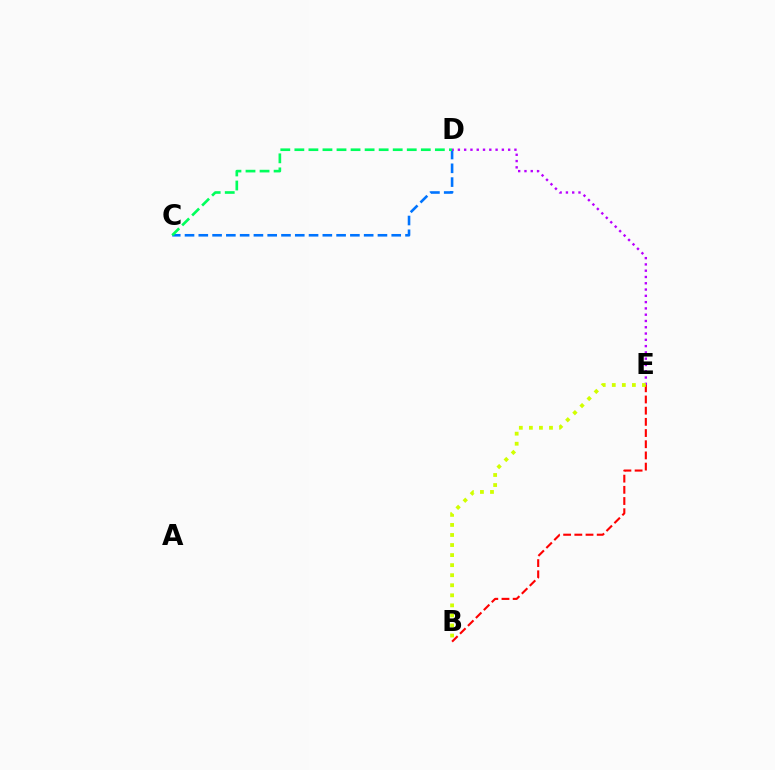{('C', 'D'): [{'color': '#0074ff', 'line_style': 'dashed', 'thickness': 1.87}, {'color': '#00ff5c', 'line_style': 'dashed', 'thickness': 1.91}], ('D', 'E'): [{'color': '#b900ff', 'line_style': 'dotted', 'thickness': 1.71}], ('B', 'E'): [{'color': '#ff0000', 'line_style': 'dashed', 'thickness': 1.52}, {'color': '#d1ff00', 'line_style': 'dotted', 'thickness': 2.73}]}